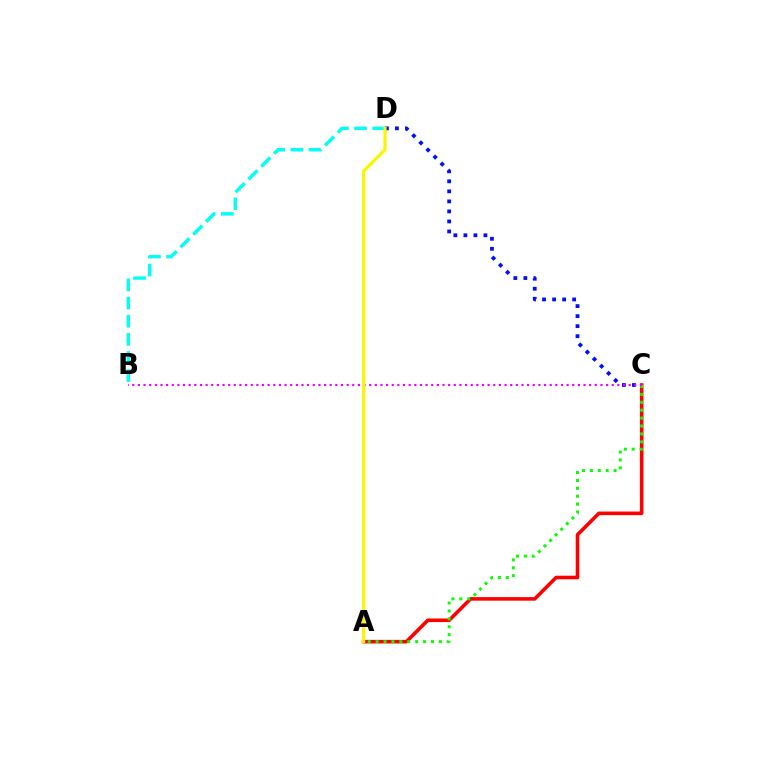{('A', 'C'): [{'color': '#ff0000', 'line_style': 'solid', 'thickness': 2.58}, {'color': '#08ff00', 'line_style': 'dotted', 'thickness': 2.15}], ('C', 'D'): [{'color': '#0010ff', 'line_style': 'dotted', 'thickness': 2.72}], ('B', 'D'): [{'color': '#00fff6', 'line_style': 'dashed', 'thickness': 2.46}], ('B', 'C'): [{'color': '#ee00ff', 'line_style': 'dotted', 'thickness': 1.53}], ('A', 'D'): [{'color': '#fcf500', 'line_style': 'solid', 'thickness': 2.31}]}